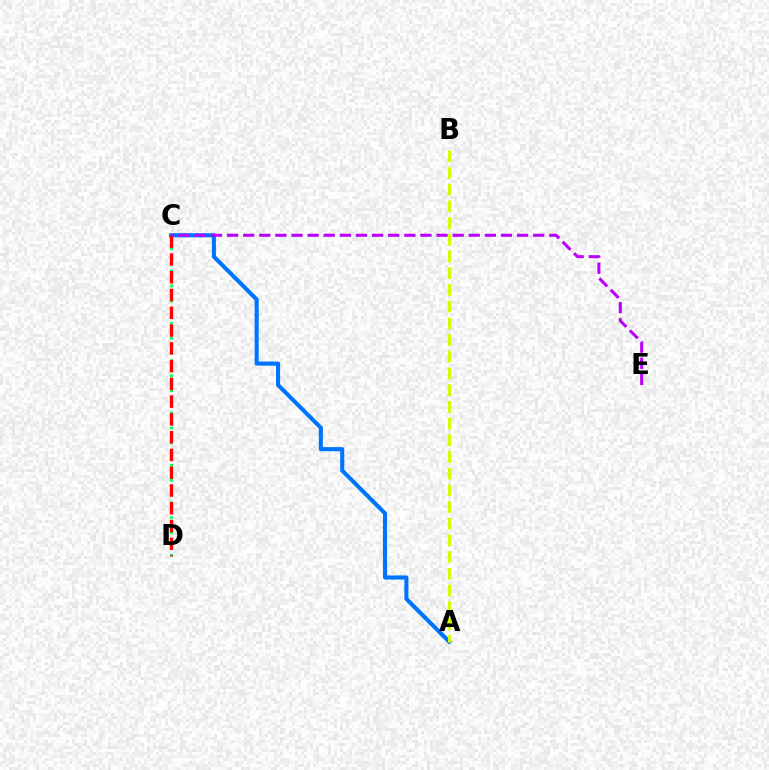{('C', 'D'): [{'color': '#00ff5c', 'line_style': 'dotted', 'thickness': 2.03}, {'color': '#ff0000', 'line_style': 'dashed', 'thickness': 2.41}], ('A', 'C'): [{'color': '#0074ff', 'line_style': 'solid', 'thickness': 2.95}], ('A', 'B'): [{'color': '#d1ff00', 'line_style': 'dashed', 'thickness': 2.27}], ('C', 'E'): [{'color': '#b900ff', 'line_style': 'dashed', 'thickness': 2.19}]}